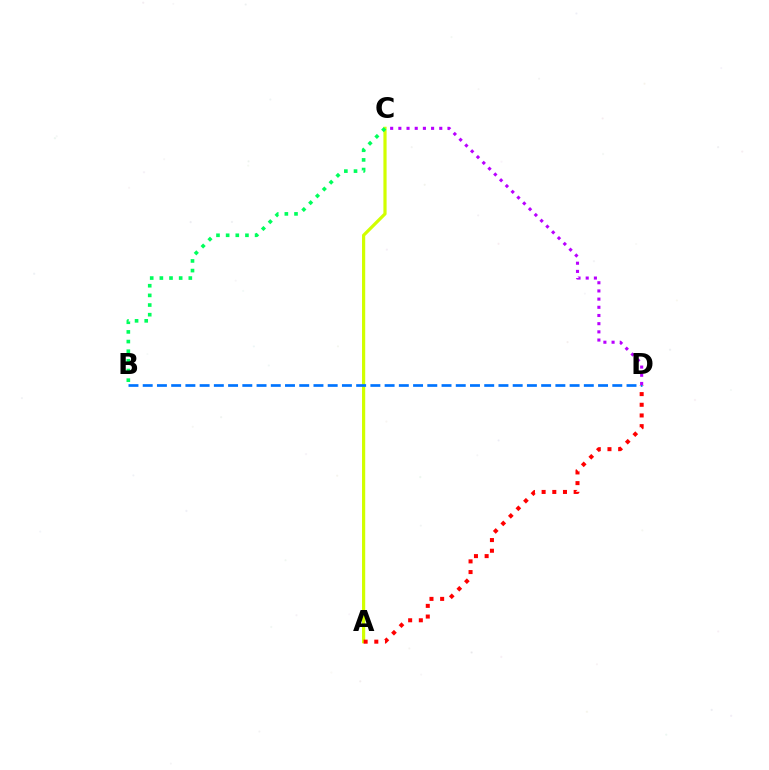{('A', 'C'): [{'color': '#d1ff00', 'line_style': 'solid', 'thickness': 2.3}], ('A', 'D'): [{'color': '#ff0000', 'line_style': 'dotted', 'thickness': 2.9}], ('B', 'D'): [{'color': '#0074ff', 'line_style': 'dashed', 'thickness': 1.93}], ('C', 'D'): [{'color': '#b900ff', 'line_style': 'dotted', 'thickness': 2.22}], ('B', 'C'): [{'color': '#00ff5c', 'line_style': 'dotted', 'thickness': 2.62}]}